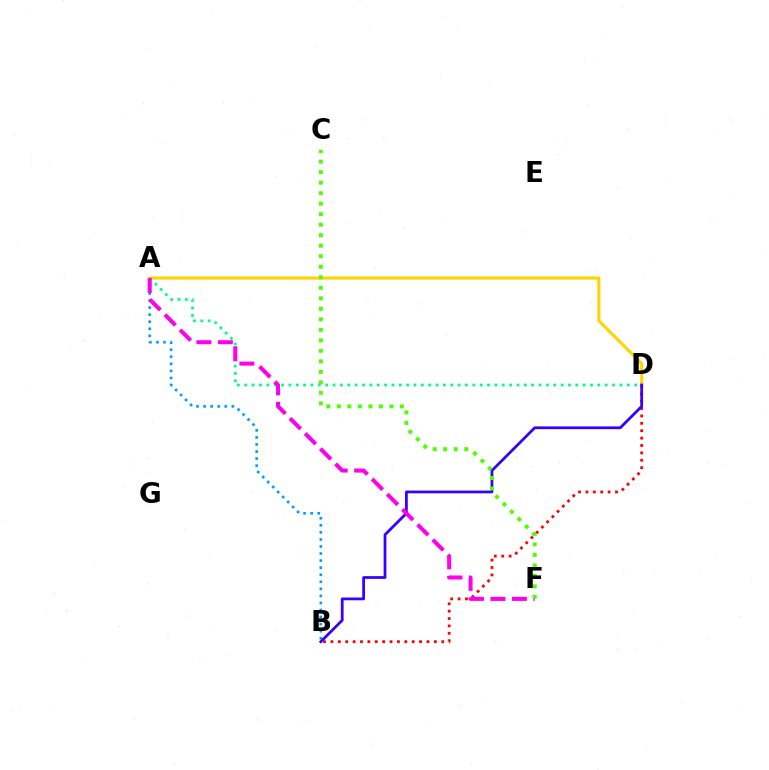{('A', 'D'): [{'color': '#ffd500', 'line_style': 'solid', 'thickness': 2.23}, {'color': '#00ff86', 'line_style': 'dotted', 'thickness': 2.0}], ('B', 'D'): [{'color': '#ff0000', 'line_style': 'dotted', 'thickness': 2.01}, {'color': '#3700ff', 'line_style': 'solid', 'thickness': 1.99}], ('A', 'B'): [{'color': '#009eff', 'line_style': 'dotted', 'thickness': 1.92}], ('A', 'F'): [{'color': '#ff00ed', 'line_style': 'dashed', 'thickness': 2.91}], ('C', 'F'): [{'color': '#4fff00', 'line_style': 'dotted', 'thickness': 2.86}]}